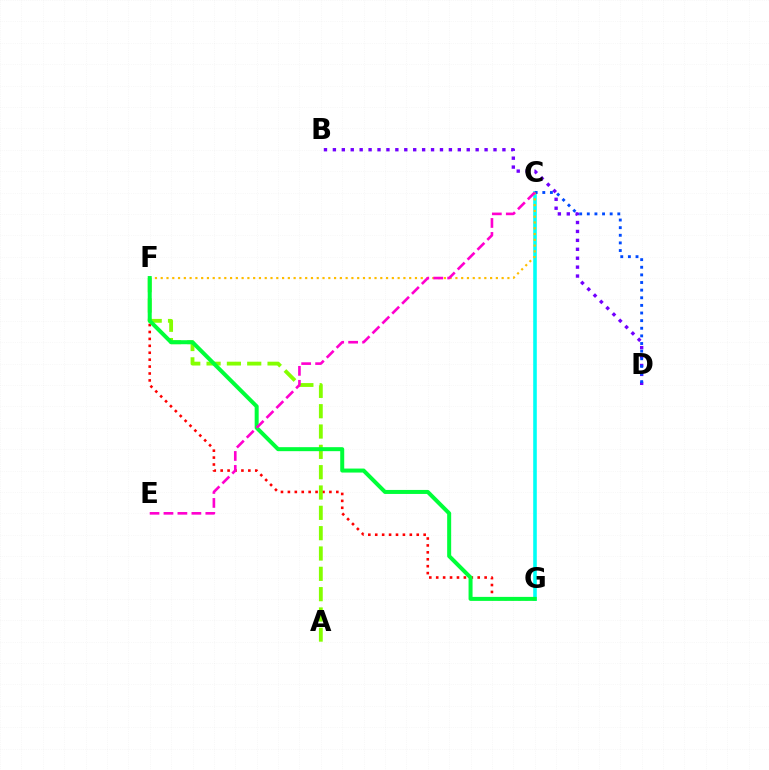{('F', 'G'): [{'color': '#ff0000', 'line_style': 'dotted', 'thickness': 1.88}, {'color': '#00ff39', 'line_style': 'solid', 'thickness': 2.88}], ('A', 'F'): [{'color': '#84ff00', 'line_style': 'dashed', 'thickness': 2.76}], ('C', 'G'): [{'color': '#00fff6', 'line_style': 'solid', 'thickness': 2.58}], ('B', 'D'): [{'color': '#7200ff', 'line_style': 'dotted', 'thickness': 2.42}], ('C', 'D'): [{'color': '#004bff', 'line_style': 'dotted', 'thickness': 2.07}], ('C', 'F'): [{'color': '#ffbd00', 'line_style': 'dotted', 'thickness': 1.57}], ('C', 'E'): [{'color': '#ff00cf', 'line_style': 'dashed', 'thickness': 1.9}]}